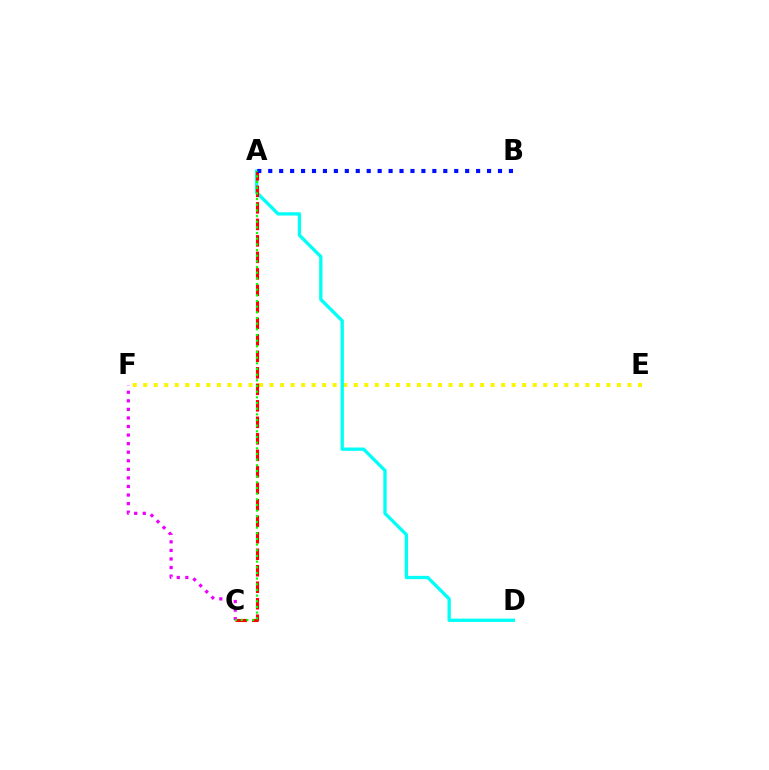{('C', 'F'): [{'color': '#ee00ff', 'line_style': 'dotted', 'thickness': 2.33}], ('E', 'F'): [{'color': '#fcf500', 'line_style': 'dotted', 'thickness': 2.86}], ('A', 'D'): [{'color': '#00fff6', 'line_style': 'solid', 'thickness': 2.39}], ('A', 'C'): [{'color': '#ff0000', 'line_style': 'dashed', 'thickness': 2.24}, {'color': '#08ff00', 'line_style': 'dotted', 'thickness': 1.54}], ('A', 'B'): [{'color': '#0010ff', 'line_style': 'dotted', 'thickness': 2.97}]}